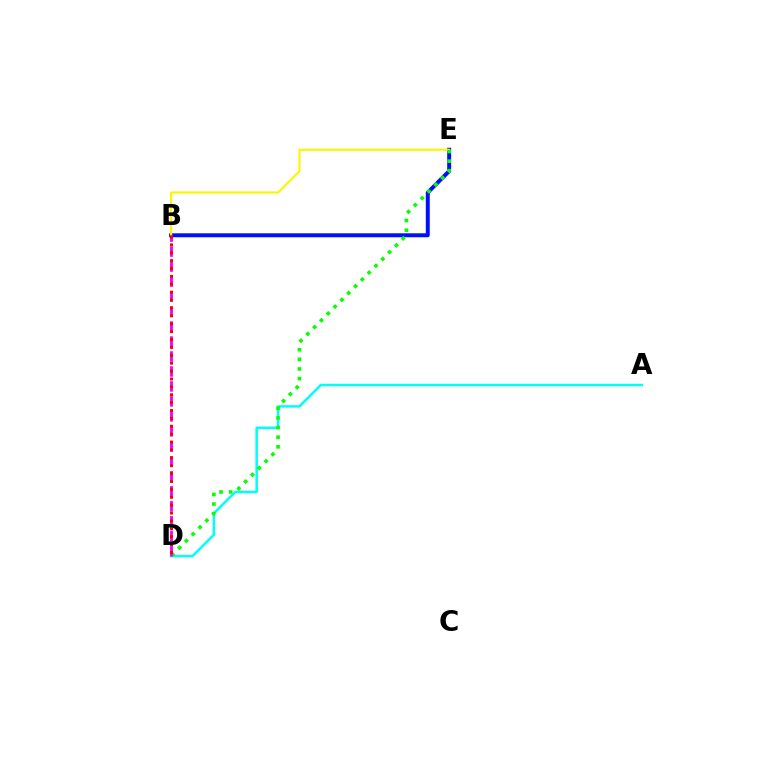{('B', 'E'): [{'color': '#0010ff', 'line_style': 'solid', 'thickness': 2.86}, {'color': '#fcf500', 'line_style': 'solid', 'thickness': 1.54}], ('A', 'D'): [{'color': '#00fff6', 'line_style': 'solid', 'thickness': 1.79}], ('D', 'E'): [{'color': '#08ff00', 'line_style': 'dotted', 'thickness': 2.62}], ('B', 'D'): [{'color': '#ee00ff', 'line_style': 'dashed', 'thickness': 2.04}, {'color': '#ff0000', 'line_style': 'dotted', 'thickness': 2.14}]}